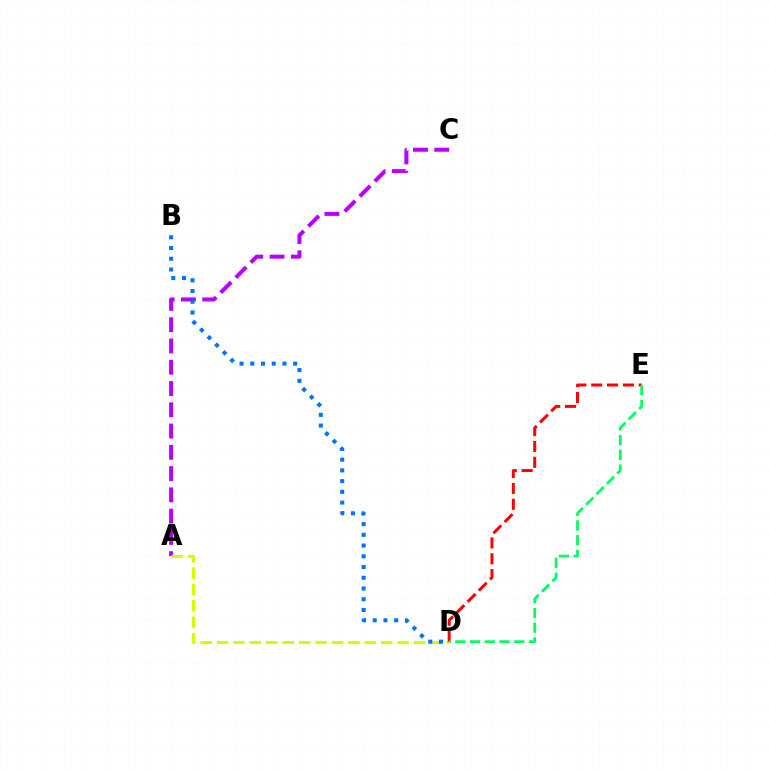{('A', 'C'): [{'color': '#b900ff', 'line_style': 'dashed', 'thickness': 2.89}], ('A', 'D'): [{'color': '#d1ff00', 'line_style': 'dashed', 'thickness': 2.23}], ('D', 'E'): [{'color': '#ff0000', 'line_style': 'dashed', 'thickness': 2.15}, {'color': '#00ff5c', 'line_style': 'dashed', 'thickness': 2.0}], ('B', 'D'): [{'color': '#0074ff', 'line_style': 'dotted', 'thickness': 2.92}]}